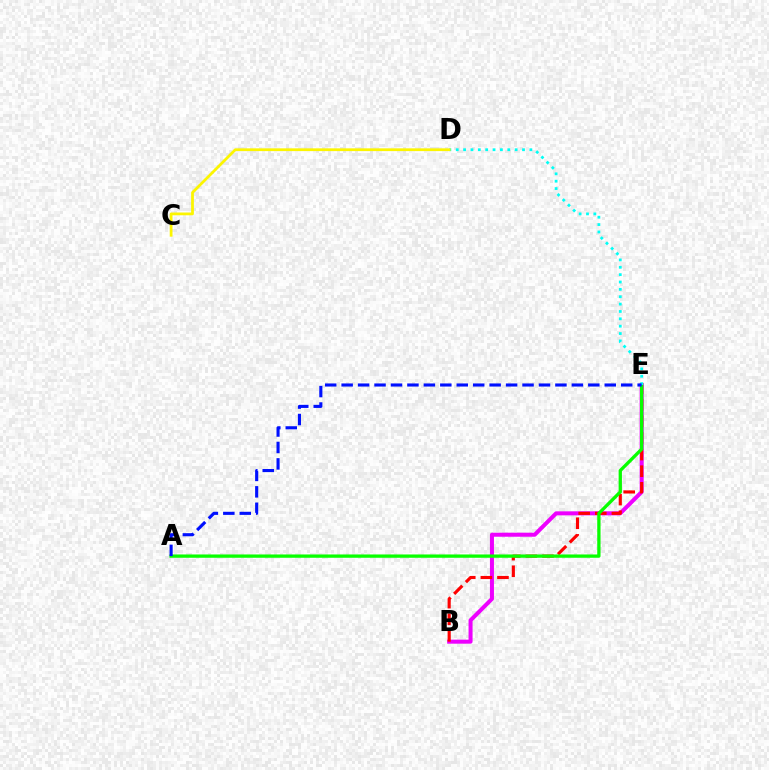{('B', 'E'): [{'color': '#ee00ff', 'line_style': 'solid', 'thickness': 2.89}, {'color': '#ff0000', 'line_style': 'dashed', 'thickness': 2.26}], ('A', 'E'): [{'color': '#08ff00', 'line_style': 'solid', 'thickness': 2.38}, {'color': '#0010ff', 'line_style': 'dashed', 'thickness': 2.23}], ('D', 'E'): [{'color': '#00fff6', 'line_style': 'dotted', 'thickness': 2.0}], ('C', 'D'): [{'color': '#fcf500', 'line_style': 'solid', 'thickness': 2.0}]}